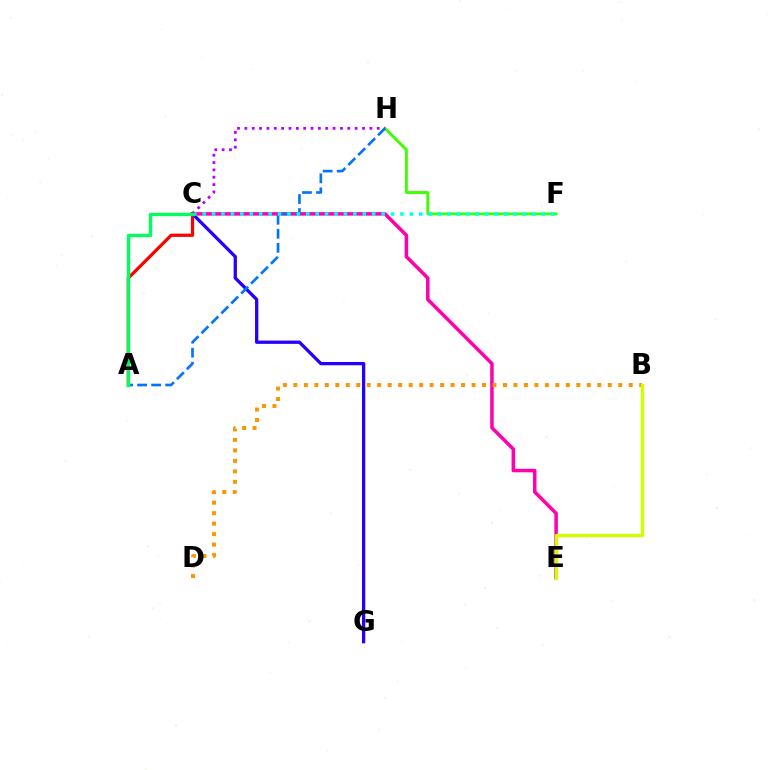{('F', 'H'): [{'color': '#3dff00', 'line_style': 'solid', 'thickness': 2.08}], ('A', 'C'): [{'color': '#ff0000', 'line_style': 'solid', 'thickness': 2.32}, {'color': '#00ff5c', 'line_style': 'solid', 'thickness': 2.43}], ('C', 'E'): [{'color': '#ff00ac', 'line_style': 'solid', 'thickness': 2.53}], ('C', 'G'): [{'color': '#2500ff', 'line_style': 'solid', 'thickness': 2.36}], ('A', 'H'): [{'color': '#0074ff', 'line_style': 'dashed', 'thickness': 1.91}], ('C', 'F'): [{'color': '#00fff6', 'line_style': 'dotted', 'thickness': 2.56}], ('B', 'D'): [{'color': '#ff9400', 'line_style': 'dotted', 'thickness': 2.85}], ('C', 'H'): [{'color': '#b900ff', 'line_style': 'dotted', 'thickness': 2.0}], ('B', 'E'): [{'color': '#d1ff00', 'line_style': 'solid', 'thickness': 2.44}]}